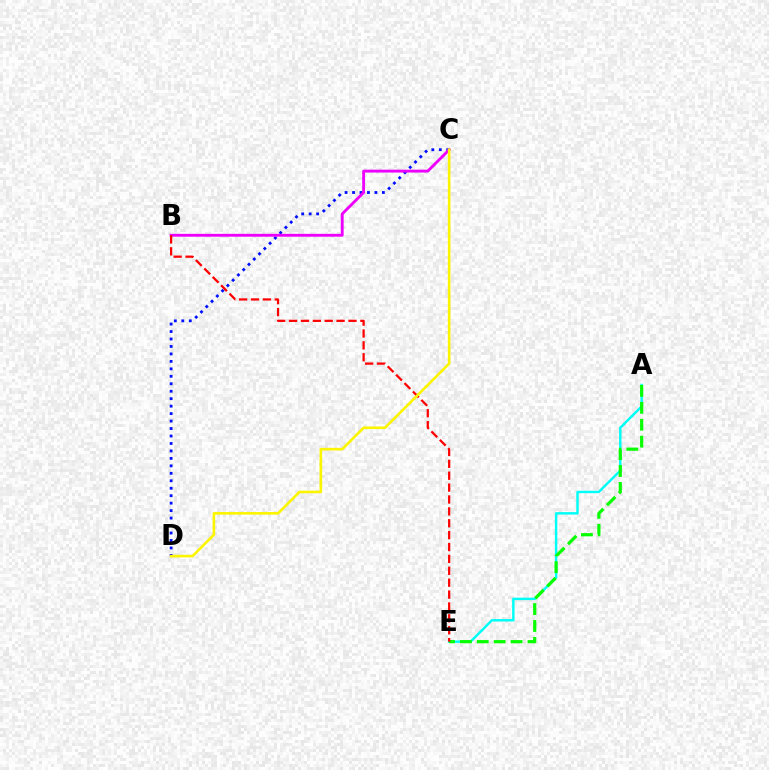{('C', 'D'): [{'color': '#0010ff', 'line_style': 'dotted', 'thickness': 2.03}, {'color': '#fcf500', 'line_style': 'solid', 'thickness': 1.89}], ('A', 'E'): [{'color': '#00fff6', 'line_style': 'solid', 'thickness': 1.76}, {'color': '#08ff00', 'line_style': 'dashed', 'thickness': 2.3}], ('B', 'C'): [{'color': '#ee00ff', 'line_style': 'solid', 'thickness': 2.07}], ('B', 'E'): [{'color': '#ff0000', 'line_style': 'dashed', 'thickness': 1.61}]}